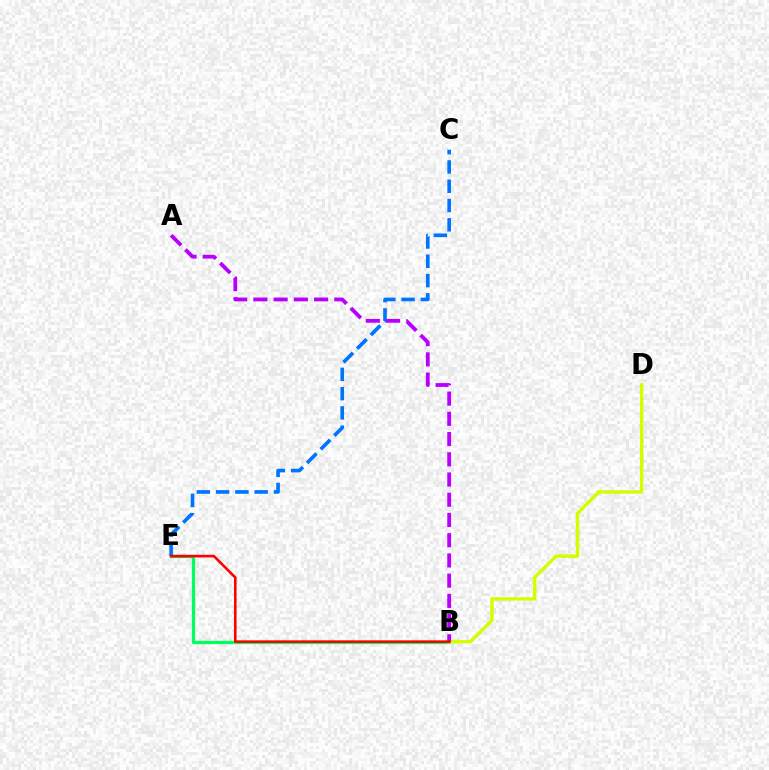{('B', 'E'): [{'color': '#00ff5c', 'line_style': 'solid', 'thickness': 2.34}, {'color': '#ff0000', 'line_style': 'solid', 'thickness': 1.87}], ('C', 'E'): [{'color': '#0074ff', 'line_style': 'dashed', 'thickness': 2.62}], ('B', 'D'): [{'color': '#d1ff00', 'line_style': 'solid', 'thickness': 2.45}], ('A', 'B'): [{'color': '#b900ff', 'line_style': 'dashed', 'thickness': 2.75}]}